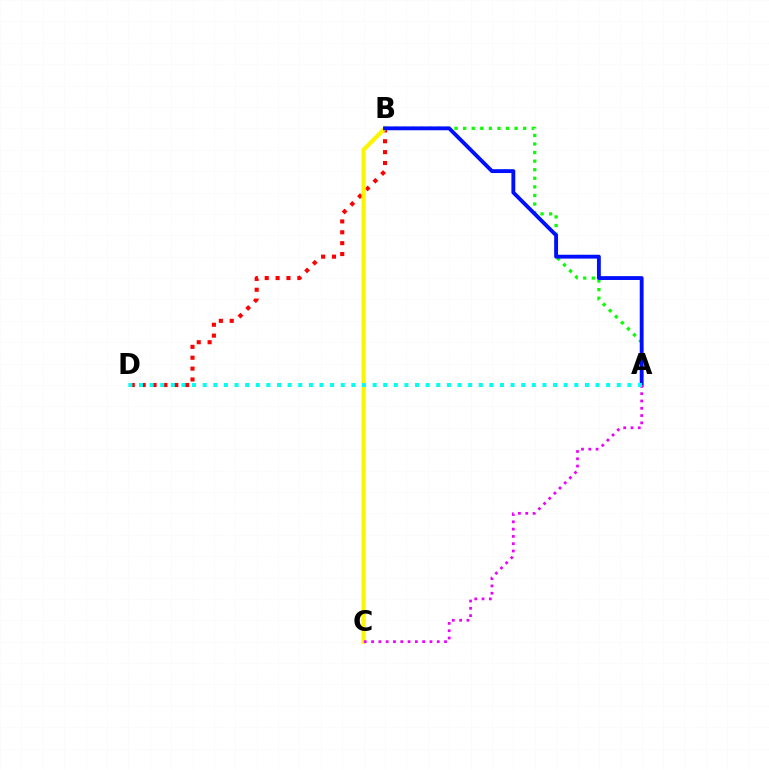{('B', 'D'): [{'color': '#ff0000', 'line_style': 'dotted', 'thickness': 2.95}], ('A', 'B'): [{'color': '#08ff00', 'line_style': 'dotted', 'thickness': 2.33}, {'color': '#0010ff', 'line_style': 'solid', 'thickness': 2.77}], ('B', 'C'): [{'color': '#fcf500', 'line_style': 'solid', 'thickness': 3.0}], ('A', 'C'): [{'color': '#ee00ff', 'line_style': 'dotted', 'thickness': 1.98}], ('A', 'D'): [{'color': '#00fff6', 'line_style': 'dotted', 'thickness': 2.88}]}